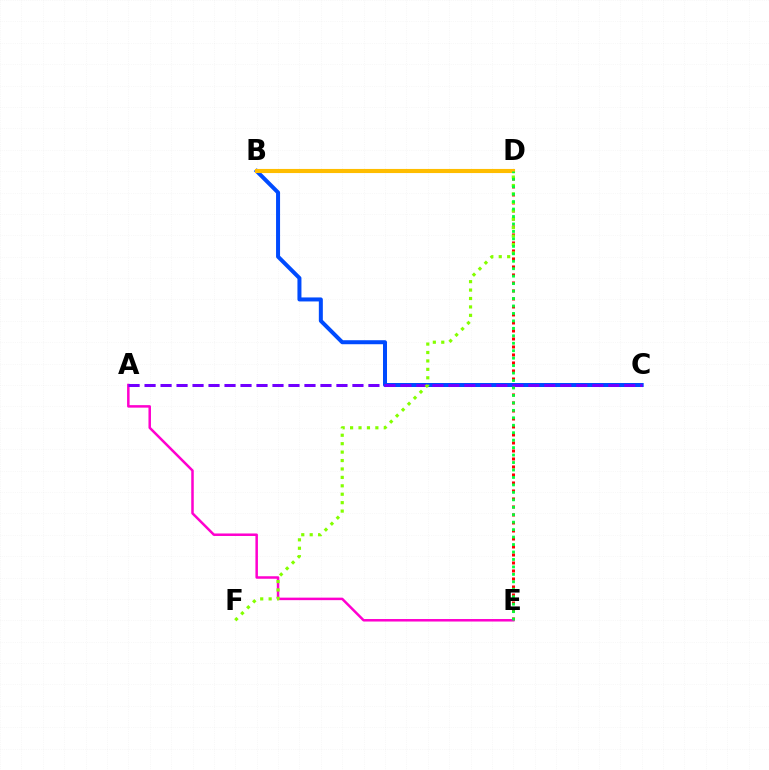{('D', 'E'): [{'color': '#ff0000', 'line_style': 'dotted', 'thickness': 2.17}, {'color': '#00ff39', 'line_style': 'dotted', 'thickness': 2.03}], ('B', 'C'): [{'color': '#004bff', 'line_style': 'solid', 'thickness': 2.88}], ('A', 'E'): [{'color': '#ff00cf', 'line_style': 'solid', 'thickness': 1.81}], ('A', 'C'): [{'color': '#7200ff', 'line_style': 'dashed', 'thickness': 2.17}], ('B', 'D'): [{'color': '#00fff6', 'line_style': 'dashed', 'thickness': 2.73}, {'color': '#ffbd00', 'line_style': 'solid', 'thickness': 2.96}], ('D', 'F'): [{'color': '#84ff00', 'line_style': 'dotted', 'thickness': 2.29}]}